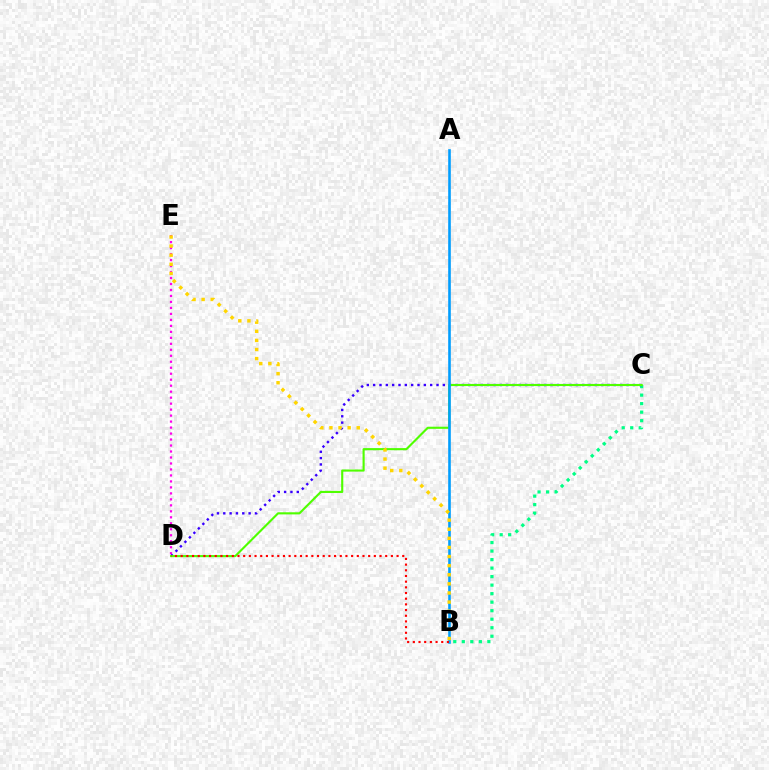{('B', 'C'): [{'color': '#00ff86', 'line_style': 'dotted', 'thickness': 2.31}], ('D', 'E'): [{'color': '#ff00ed', 'line_style': 'dotted', 'thickness': 1.63}], ('C', 'D'): [{'color': '#3700ff', 'line_style': 'dotted', 'thickness': 1.72}, {'color': '#4fff00', 'line_style': 'solid', 'thickness': 1.53}], ('A', 'B'): [{'color': '#009eff', 'line_style': 'solid', 'thickness': 1.89}], ('B', 'E'): [{'color': '#ffd500', 'line_style': 'dotted', 'thickness': 2.47}], ('B', 'D'): [{'color': '#ff0000', 'line_style': 'dotted', 'thickness': 1.54}]}